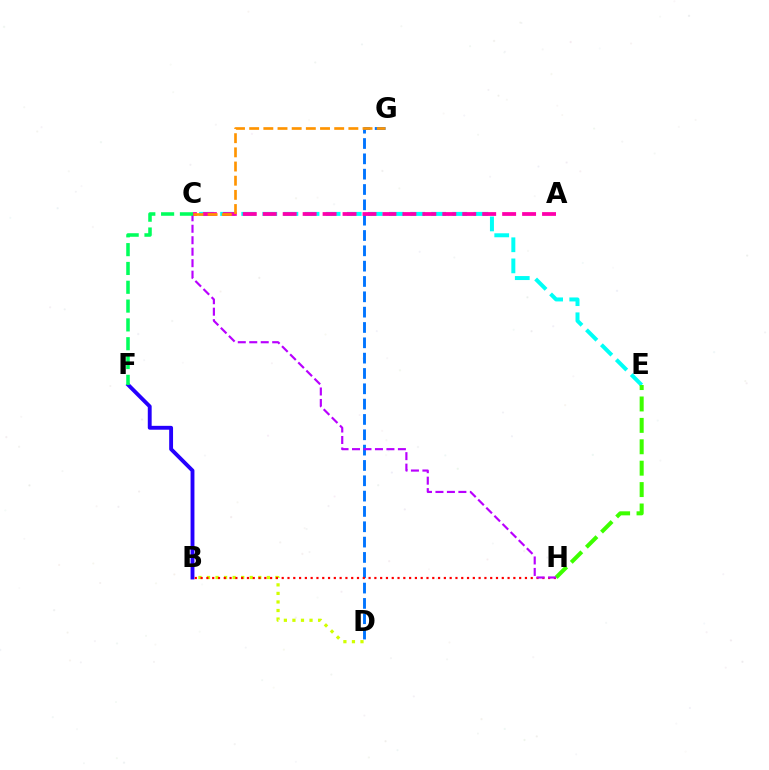{('B', 'D'): [{'color': '#d1ff00', 'line_style': 'dotted', 'thickness': 2.32}], ('D', 'G'): [{'color': '#0074ff', 'line_style': 'dashed', 'thickness': 2.08}], ('B', 'F'): [{'color': '#2500ff', 'line_style': 'solid', 'thickness': 2.79}], ('B', 'H'): [{'color': '#ff0000', 'line_style': 'dotted', 'thickness': 1.57}], ('C', 'E'): [{'color': '#00fff6', 'line_style': 'dashed', 'thickness': 2.87}], ('E', 'H'): [{'color': '#3dff00', 'line_style': 'dashed', 'thickness': 2.91}], ('C', 'H'): [{'color': '#b900ff', 'line_style': 'dashed', 'thickness': 1.56}], ('A', 'C'): [{'color': '#ff00ac', 'line_style': 'dashed', 'thickness': 2.71}], ('C', 'F'): [{'color': '#00ff5c', 'line_style': 'dashed', 'thickness': 2.56}], ('C', 'G'): [{'color': '#ff9400', 'line_style': 'dashed', 'thickness': 1.93}]}